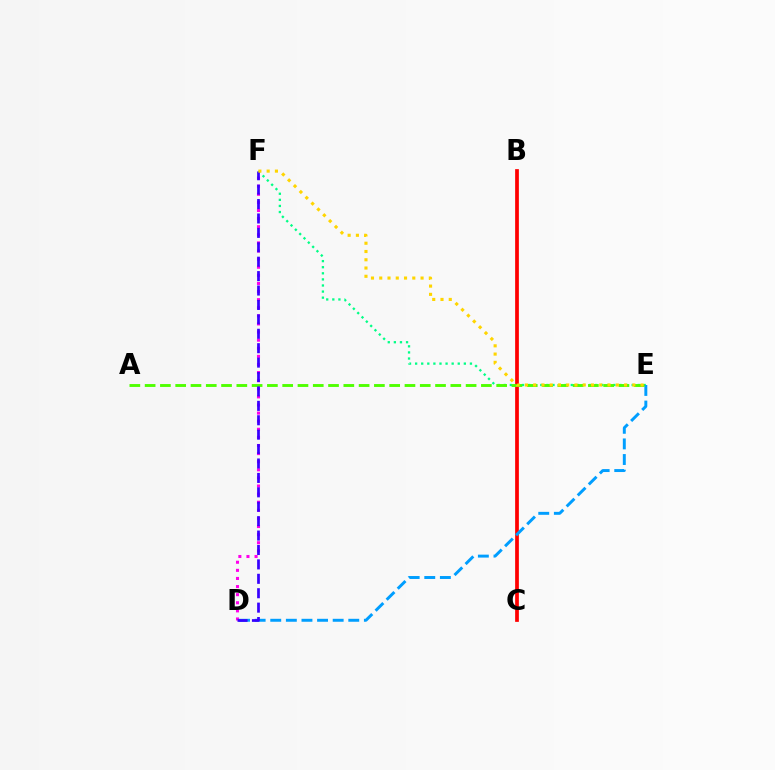{('E', 'F'): [{'color': '#00ff86', 'line_style': 'dotted', 'thickness': 1.65}, {'color': '#ffd500', 'line_style': 'dotted', 'thickness': 2.25}], ('D', 'F'): [{'color': '#ff00ed', 'line_style': 'dotted', 'thickness': 2.2}, {'color': '#3700ff', 'line_style': 'dashed', 'thickness': 1.96}], ('B', 'C'): [{'color': '#ff0000', 'line_style': 'solid', 'thickness': 2.68}], ('D', 'E'): [{'color': '#009eff', 'line_style': 'dashed', 'thickness': 2.12}], ('A', 'E'): [{'color': '#4fff00', 'line_style': 'dashed', 'thickness': 2.08}]}